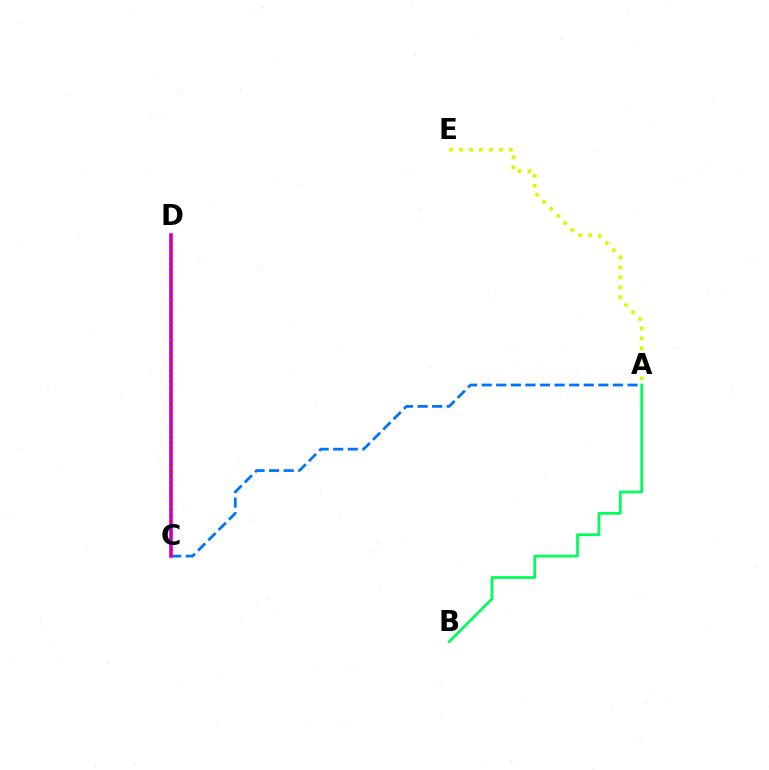{('A', 'C'): [{'color': '#0074ff', 'line_style': 'dashed', 'thickness': 1.98}], ('A', 'B'): [{'color': '#00ff5c', 'line_style': 'solid', 'thickness': 1.98}], ('C', 'D'): [{'color': '#b900ff', 'line_style': 'solid', 'thickness': 2.61}, {'color': '#ff0000', 'line_style': 'dotted', 'thickness': 1.52}], ('A', 'E'): [{'color': '#d1ff00', 'line_style': 'dotted', 'thickness': 2.71}]}